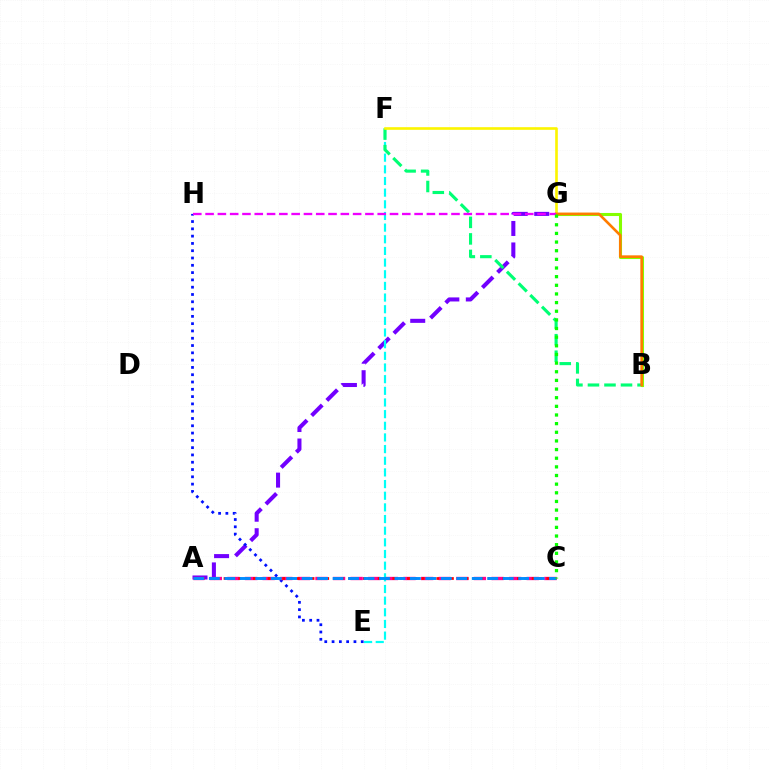{('A', 'G'): [{'color': '#7200ff', 'line_style': 'dashed', 'thickness': 2.92}], ('E', 'H'): [{'color': '#0010ff', 'line_style': 'dotted', 'thickness': 1.98}], ('E', 'F'): [{'color': '#00fff6', 'line_style': 'dashed', 'thickness': 1.58}], ('A', 'C'): [{'color': '#ff0094', 'line_style': 'dashed', 'thickness': 2.39}, {'color': '#ff0000', 'line_style': 'dotted', 'thickness': 1.99}, {'color': '#008cff', 'line_style': 'dashed', 'thickness': 2.1}], ('B', 'F'): [{'color': '#00ff74', 'line_style': 'dashed', 'thickness': 2.25}], ('B', 'G'): [{'color': '#84ff00', 'line_style': 'solid', 'thickness': 2.21}, {'color': '#ff7c00', 'line_style': 'solid', 'thickness': 1.9}], ('F', 'G'): [{'color': '#fcf500', 'line_style': 'solid', 'thickness': 1.9}], ('G', 'H'): [{'color': '#ee00ff', 'line_style': 'dashed', 'thickness': 1.67}], ('C', 'G'): [{'color': '#08ff00', 'line_style': 'dotted', 'thickness': 2.35}]}